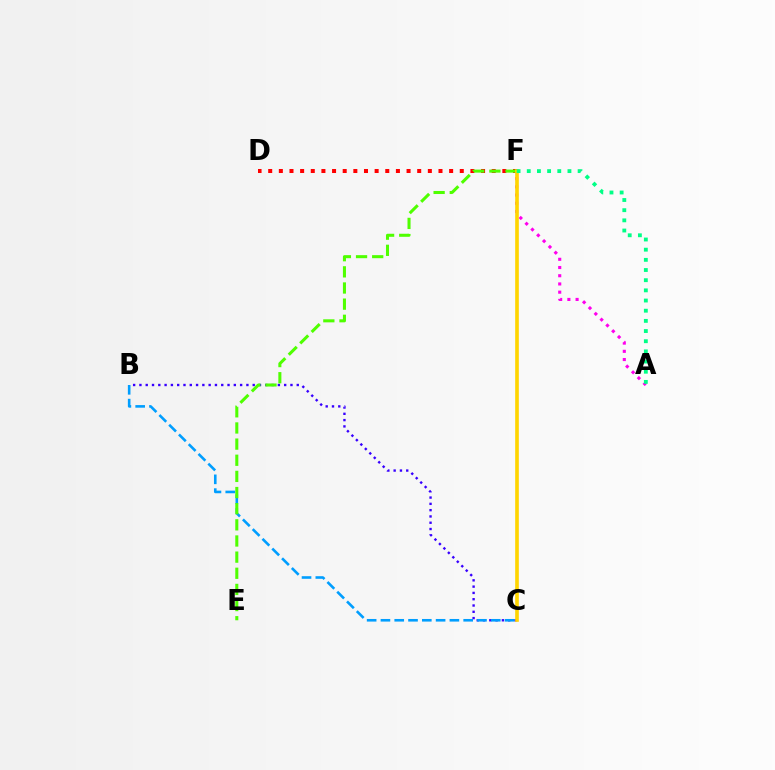{('B', 'C'): [{'color': '#3700ff', 'line_style': 'dotted', 'thickness': 1.71}, {'color': '#009eff', 'line_style': 'dashed', 'thickness': 1.87}], ('A', 'F'): [{'color': '#ff00ed', 'line_style': 'dotted', 'thickness': 2.23}, {'color': '#00ff86', 'line_style': 'dotted', 'thickness': 2.76}], ('D', 'F'): [{'color': '#ff0000', 'line_style': 'dotted', 'thickness': 2.89}], ('E', 'F'): [{'color': '#4fff00', 'line_style': 'dashed', 'thickness': 2.19}], ('C', 'F'): [{'color': '#ffd500', 'line_style': 'solid', 'thickness': 2.62}]}